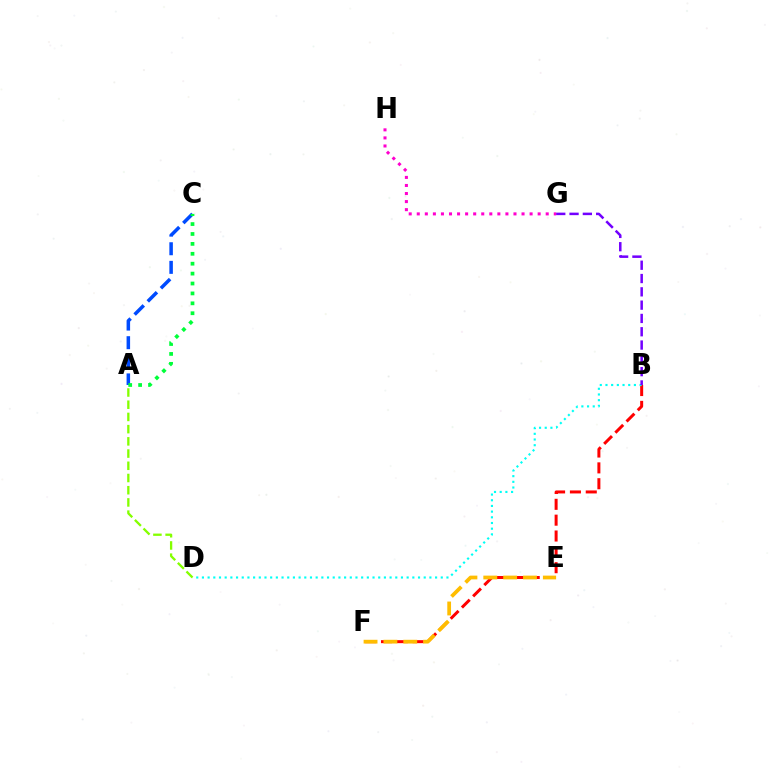{('B', 'F'): [{'color': '#ff0000', 'line_style': 'dashed', 'thickness': 2.15}], ('E', 'F'): [{'color': '#ffbd00', 'line_style': 'dashed', 'thickness': 2.7}], ('A', 'C'): [{'color': '#004bff', 'line_style': 'dashed', 'thickness': 2.53}, {'color': '#00ff39', 'line_style': 'dotted', 'thickness': 2.69}], ('B', 'D'): [{'color': '#00fff6', 'line_style': 'dotted', 'thickness': 1.55}], ('B', 'G'): [{'color': '#7200ff', 'line_style': 'dashed', 'thickness': 1.81}], ('A', 'D'): [{'color': '#84ff00', 'line_style': 'dashed', 'thickness': 1.66}], ('G', 'H'): [{'color': '#ff00cf', 'line_style': 'dotted', 'thickness': 2.19}]}